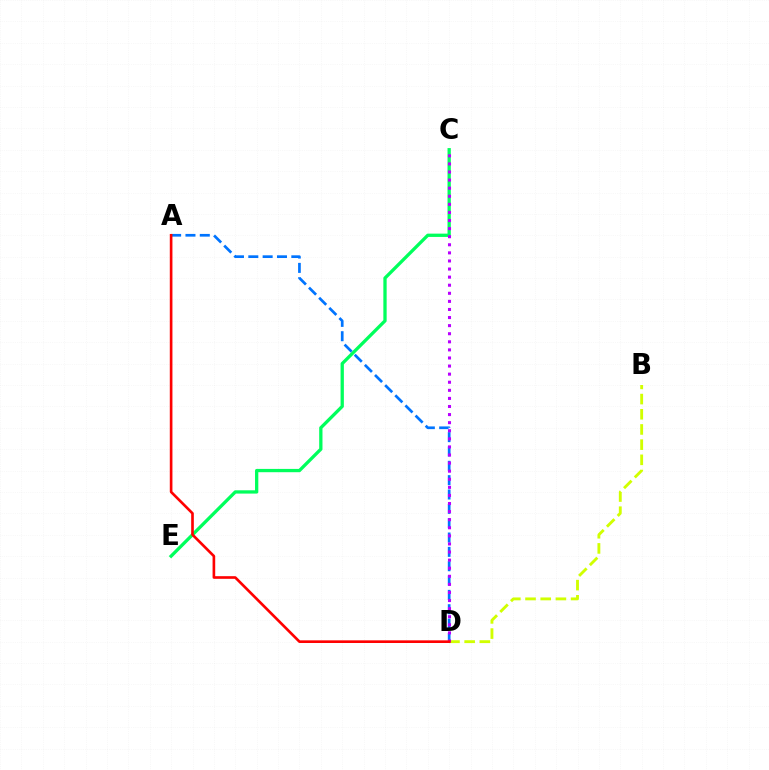{('B', 'D'): [{'color': '#d1ff00', 'line_style': 'dashed', 'thickness': 2.06}], ('C', 'E'): [{'color': '#00ff5c', 'line_style': 'solid', 'thickness': 2.37}], ('A', 'D'): [{'color': '#0074ff', 'line_style': 'dashed', 'thickness': 1.95}, {'color': '#ff0000', 'line_style': 'solid', 'thickness': 1.9}], ('C', 'D'): [{'color': '#b900ff', 'line_style': 'dotted', 'thickness': 2.2}]}